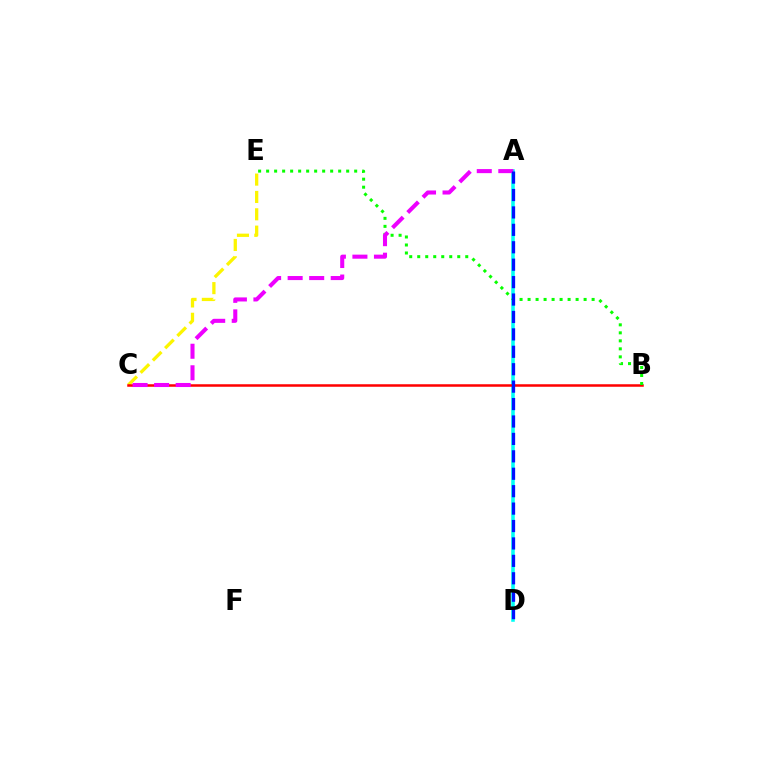{('A', 'D'): [{'color': '#00fff6', 'line_style': 'solid', 'thickness': 2.56}, {'color': '#0010ff', 'line_style': 'dashed', 'thickness': 2.37}], ('C', 'E'): [{'color': '#fcf500', 'line_style': 'dashed', 'thickness': 2.36}], ('B', 'C'): [{'color': '#ff0000', 'line_style': 'solid', 'thickness': 1.81}], ('B', 'E'): [{'color': '#08ff00', 'line_style': 'dotted', 'thickness': 2.17}], ('A', 'C'): [{'color': '#ee00ff', 'line_style': 'dashed', 'thickness': 2.93}]}